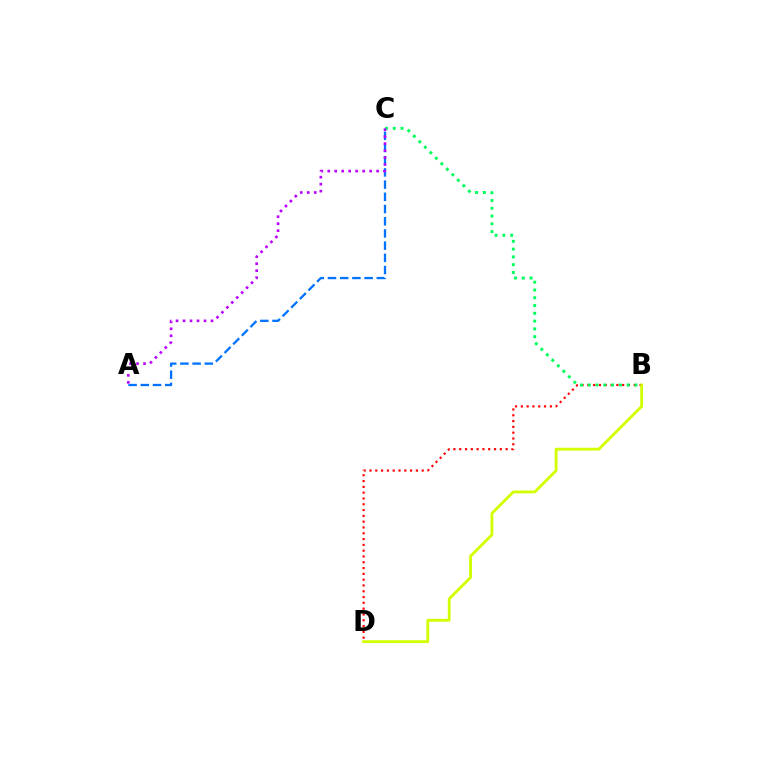{('B', 'D'): [{'color': '#ff0000', 'line_style': 'dotted', 'thickness': 1.58}, {'color': '#d1ff00', 'line_style': 'solid', 'thickness': 2.04}], ('A', 'C'): [{'color': '#0074ff', 'line_style': 'dashed', 'thickness': 1.66}, {'color': '#b900ff', 'line_style': 'dotted', 'thickness': 1.9}], ('B', 'C'): [{'color': '#00ff5c', 'line_style': 'dotted', 'thickness': 2.11}]}